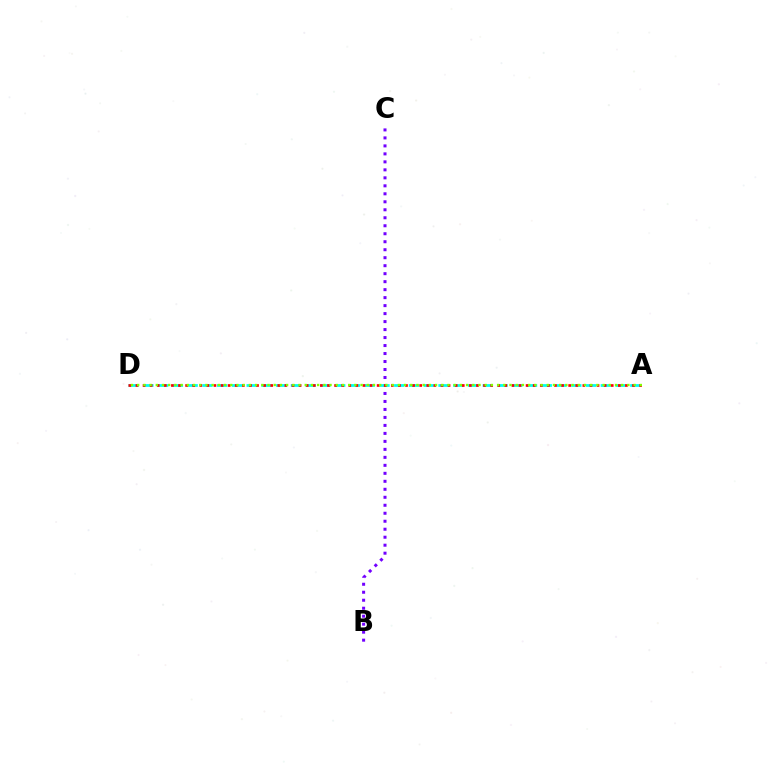{('B', 'C'): [{'color': '#7200ff', 'line_style': 'dotted', 'thickness': 2.17}], ('A', 'D'): [{'color': '#00fff6', 'line_style': 'dashed', 'thickness': 2.0}, {'color': '#ff0000', 'line_style': 'dotted', 'thickness': 1.93}, {'color': '#84ff00', 'line_style': 'dotted', 'thickness': 1.69}]}